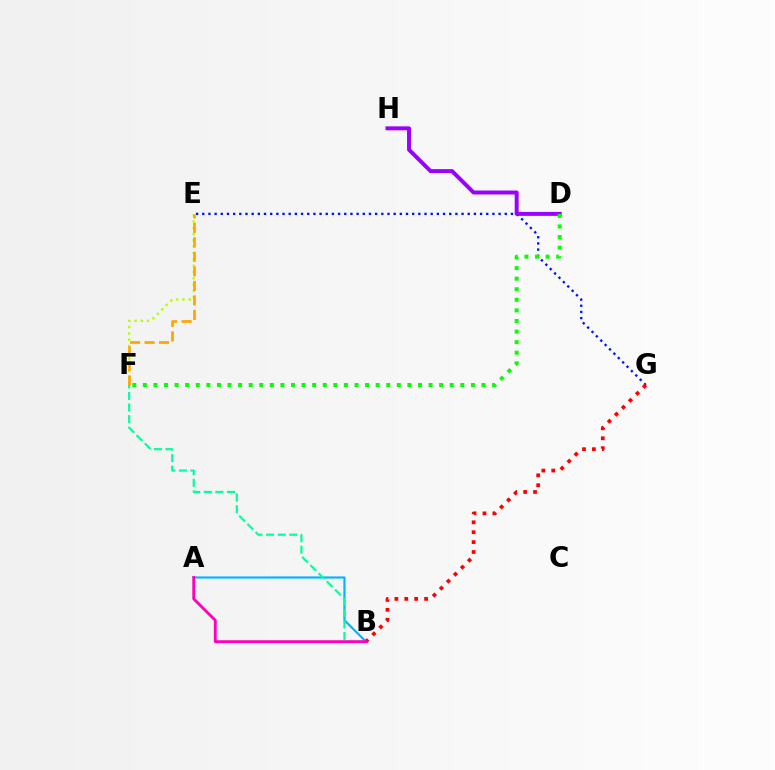{('A', 'B'): [{'color': '#00b5ff', 'line_style': 'solid', 'thickness': 1.55}, {'color': '#ff00bd', 'line_style': 'solid', 'thickness': 2.07}], ('E', 'F'): [{'color': '#b3ff00', 'line_style': 'dotted', 'thickness': 1.71}, {'color': '#ffa500', 'line_style': 'dashed', 'thickness': 1.97}], ('B', 'F'): [{'color': '#00ff9d', 'line_style': 'dashed', 'thickness': 1.57}], ('E', 'G'): [{'color': '#0010ff', 'line_style': 'dotted', 'thickness': 1.68}], ('D', 'H'): [{'color': '#9b00ff', 'line_style': 'solid', 'thickness': 2.86}], ('B', 'G'): [{'color': '#ff0000', 'line_style': 'dotted', 'thickness': 2.69}], ('D', 'F'): [{'color': '#08ff00', 'line_style': 'dotted', 'thickness': 2.88}]}